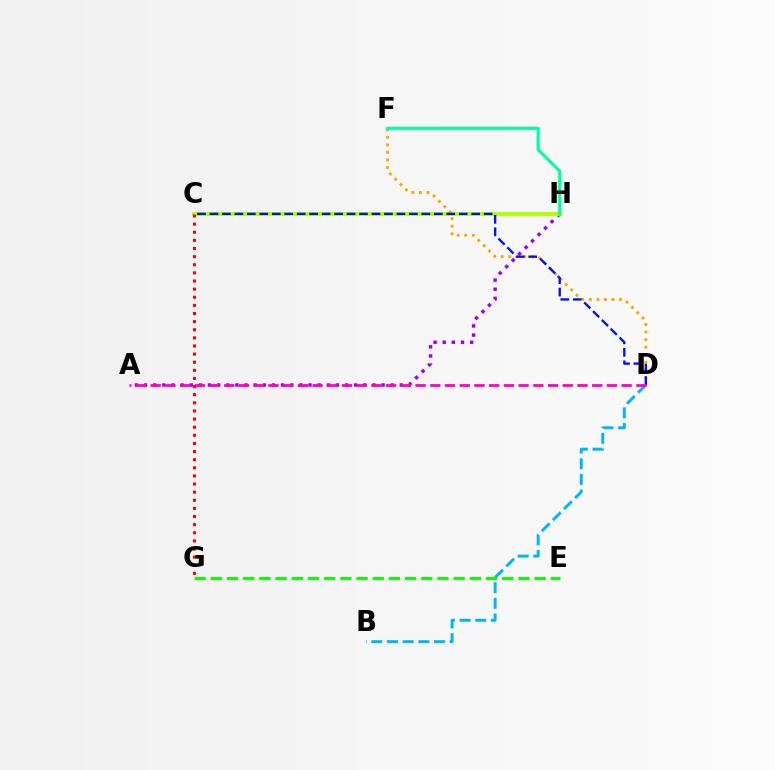{('B', 'D'): [{'color': '#00b5ff', 'line_style': 'dashed', 'thickness': 2.13}], ('A', 'H'): [{'color': '#9b00ff', 'line_style': 'dotted', 'thickness': 2.48}], ('E', 'G'): [{'color': '#08ff00', 'line_style': 'dashed', 'thickness': 2.2}], ('C', 'H'): [{'color': '#b3ff00', 'line_style': 'solid', 'thickness': 2.79}], ('D', 'F'): [{'color': '#ffa500', 'line_style': 'dotted', 'thickness': 2.05}], ('C', 'G'): [{'color': '#ff0000', 'line_style': 'dotted', 'thickness': 2.21}], ('C', 'D'): [{'color': '#0010ff', 'line_style': 'dashed', 'thickness': 1.69}], ('F', 'H'): [{'color': '#00ff9d', 'line_style': 'solid', 'thickness': 2.23}], ('A', 'D'): [{'color': '#ff00bd', 'line_style': 'dashed', 'thickness': 2.0}]}